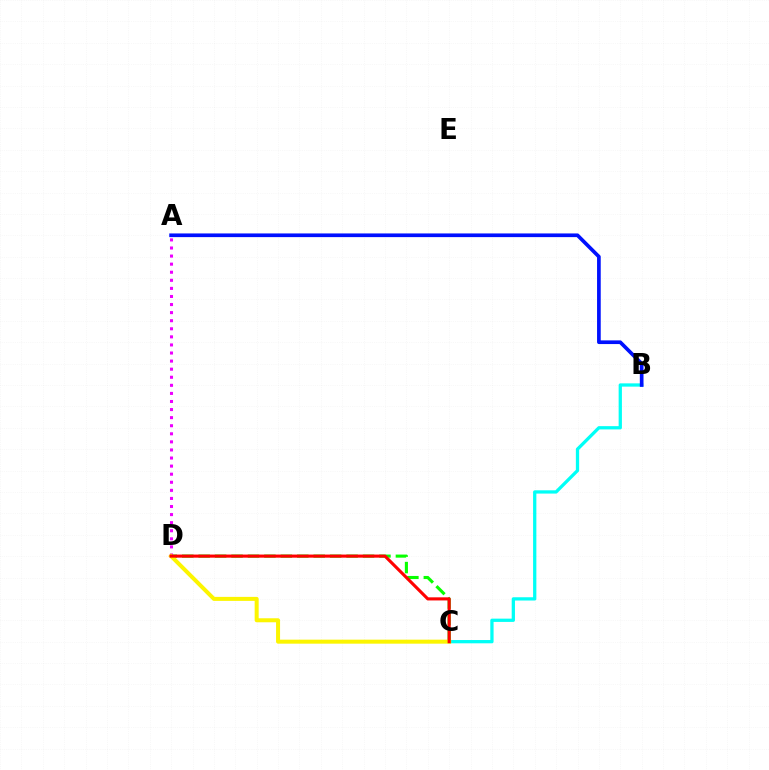{('C', 'D'): [{'color': '#08ff00', 'line_style': 'dashed', 'thickness': 2.23}, {'color': '#fcf500', 'line_style': 'solid', 'thickness': 2.88}, {'color': '#ff0000', 'line_style': 'solid', 'thickness': 2.24}], ('A', 'D'): [{'color': '#ee00ff', 'line_style': 'dotted', 'thickness': 2.19}], ('B', 'C'): [{'color': '#00fff6', 'line_style': 'solid', 'thickness': 2.36}], ('A', 'B'): [{'color': '#0010ff', 'line_style': 'solid', 'thickness': 2.65}]}